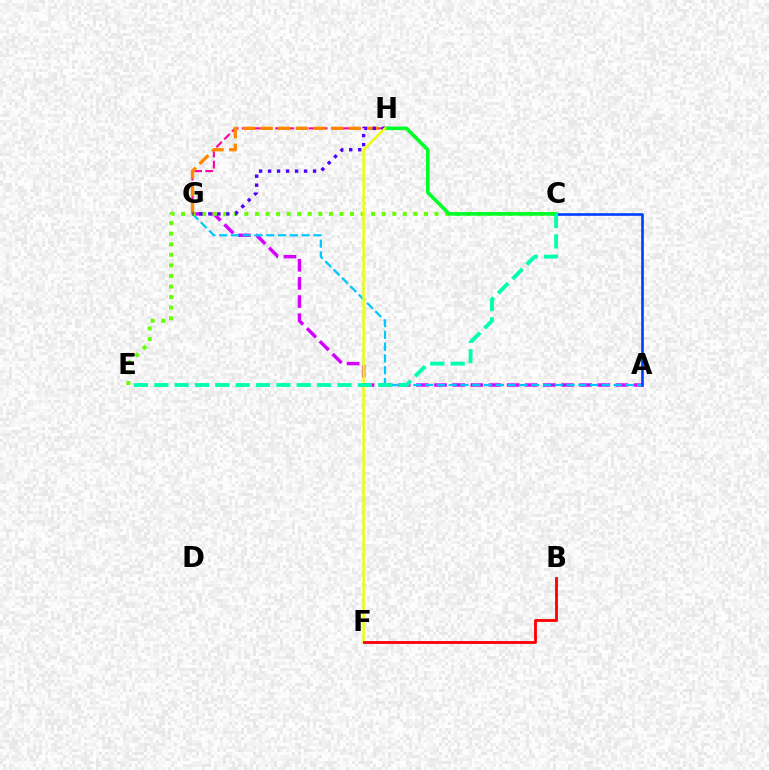{('A', 'G'): [{'color': '#d600ff', 'line_style': 'dashed', 'thickness': 2.46}, {'color': '#00c7ff', 'line_style': 'dashed', 'thickness': 1.6}], ('A', 'C'): [{'color': '#003fff', 'line_style': 'solid', 'thickness': 1.9}], ('C', 'E'): [{'color': '#66ff00', 'line_style': 'dotted', 'thickness': 2.87}, {'color': '#00ffaf', 'line_style': 'dashed', 'thickness': 2.76}], ('C', 'H'): [{'color': '#00ff27', 'line_style': 'solid', 'thickness': 2.57}], ('G', 'H'): [{'color': '#ff00a0', 'line_style': 'dashed', 'thickness': 1.51}, {'color': '#ff8800', 'line_style': 'dashed', 'thickness': 2.4}, {'color': '#4f00ff', 'line_style': 'dotted', 'thickness': 2.44}], ('F', 'H'): [{'color': '#eeff00', 'line_style': 'solid', 'thickness': 1.73}], ('B', 'F'): [{'color': '#ff0000', 'line_style': 'solid', 'thickness': 2.04}]}